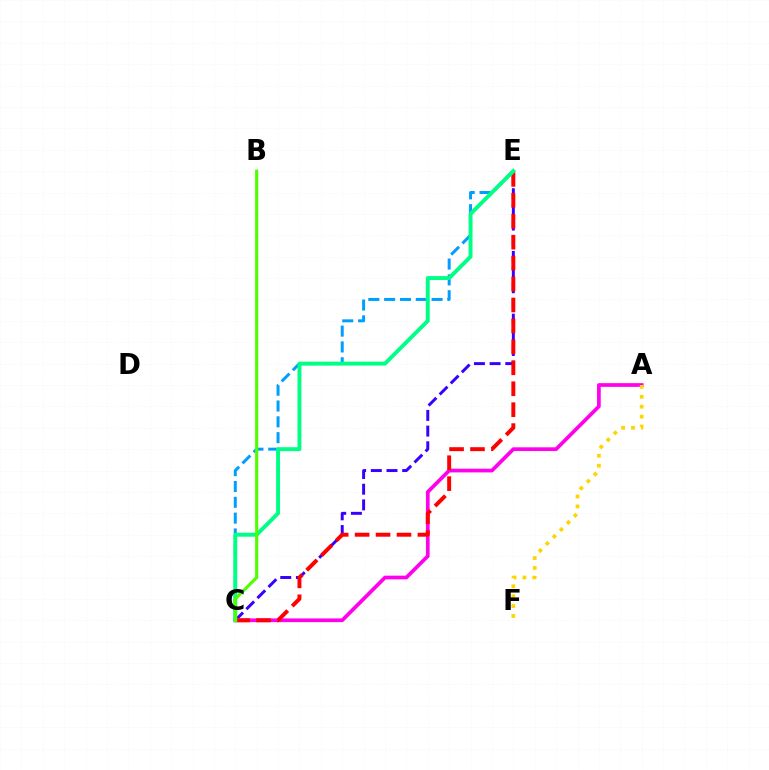{('C', 'E'): [{'color': '#3700ff', 'line_style': 'dashed', 'thickness': 2.13}, {'color': '#ff0000', 'line_style': 'dashed', 'thickness': 2.84}, {'color': '#009eff', 'line_style': 'dashed', 'thickness': 2.15}, {'color': '#00ff86', 'line_style': 'solid', 'thickness': 2.83}], ('A', 'C'): [{'color': '#ff00ed', 'line_style': 'solid', 'thickness': 2.67}], ('A', 'F'): [{'color': '#ffd500', 'line_style': 'dotted', 'thickness': 2.69}], ('B', 'C'): [{'color': '#4fff00', 'line_style': 'solid', 'thickness': 2.25}]}